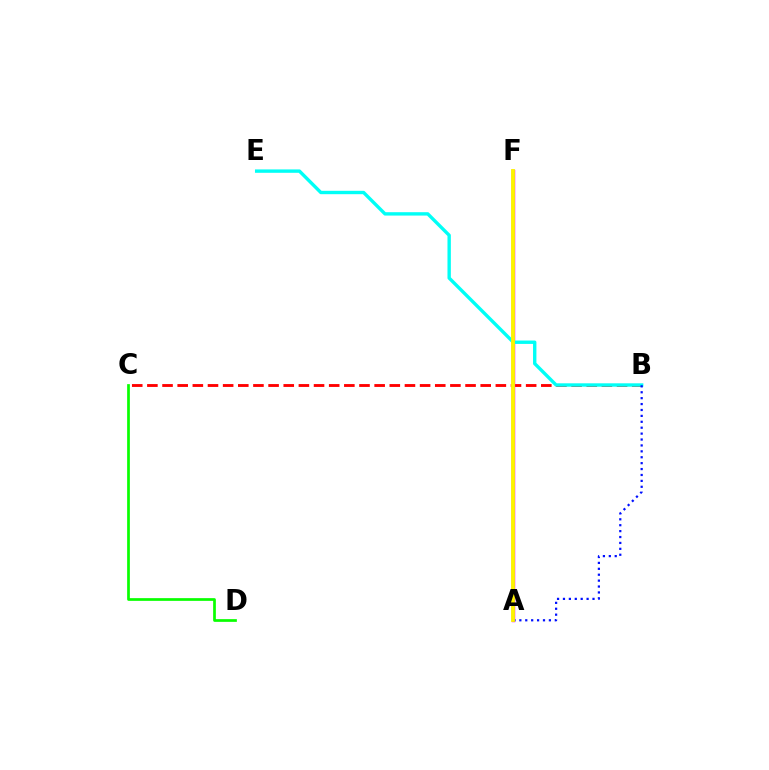{('C', 'D'): [{'color': '#08ff00', 'line_style': 'solid', 'thickness': 1.95}], ('B', 'C'): [{'color': '#ff0000', 'line_style': 'dashed', 'thickness': 2.06}], ('A', 'F'): [{'color': '#ee00ff', 'line_style': 'solid', 'thickness': 2.5}, {'color': '#fcf500', 'line_style': 'solid', 'thickness': 2.76}], ('B', 'E'): [{'color': '#00fff6', 'line_style': 'solid', 'thickness': 2.44}], ('A', 'B'): [{'color': '#0010ff', 'line_style': 'dotted', 'thickness': 1.61}]}